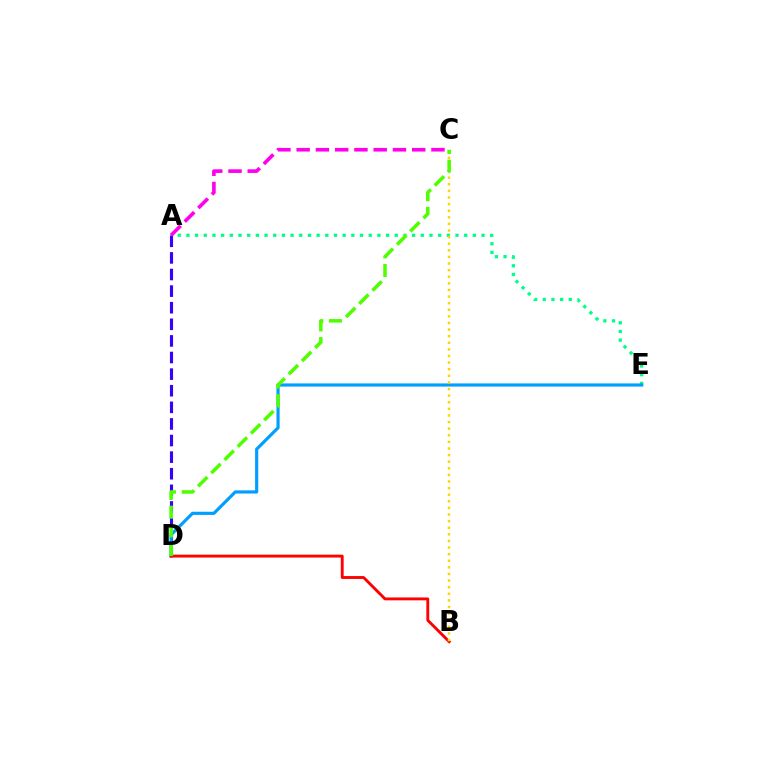{('A', 'E'): [{'color': '#00ff86', 'line_style': 'dotted', 'thickness': 2.36}], ('A', 'D'): [{'color': '#3700ff', 'line_style': 'dashed', 'thickness': 2.26}], ('D', 'E'): [{'color': '#009eff', 'line_style': 'solid', 'thickness': 2.28}], ('B', 'D'): [{'color': '#ff0000', 'line_style': 'solid', 'thickness': 2.07}], ('B', 'C'): [{'color': '#ffd500', 'line_style': 'dotted', 'thickness': 1.79}], ('A', 'C'): [{'color': '#ff00ed', 'line_style': 'dashed', 'thickness': 2.62}], ('C', 'D'): [{'color': '#4fff00', 'line_style': 'dashed', 'thickness': 2.54}]}